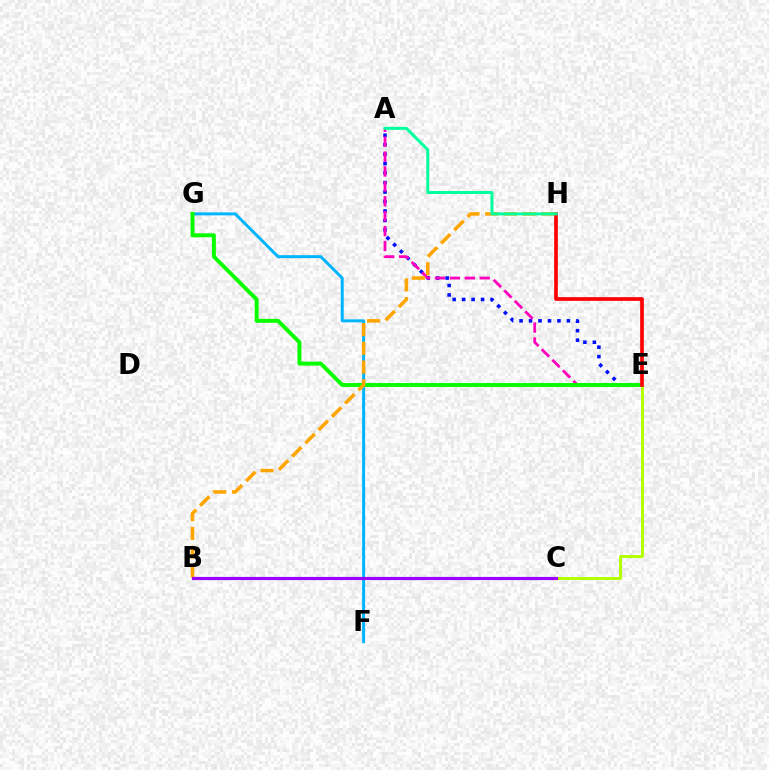{('F', 'G'): [{'color': '#00b5ff', 'line_style': 'solid', 'thickness': 2.15}], ('A', 'E'): [{'color': '#0010ff', 'line_style': 'dotted', 'thickness': 2.57}, {'color': '#ff00bd', 'line_style': 'dashed', 'thickness': 2.02}], ('E', 'G'): [{'color': '#08ff00', 'line_style': 'solid', 'thickness': 2.84}], ('C', 'E'): [{'color': '#b3ff00', 'line_style': 'solid', 'thickness': 2.14}], ('E', 'H'): [{'color': '#ff0000', 'line_style': 'solid', 'thickness': 2.66}], ('B', 'H'): [{'color': '#ffa500', 'line_style': 'dashed', 'thickness': 2.55}], ('A', 'H'): [{'color': '#00ff9d', 'line_style': 'solid', 'thickness': 2.15}], ('B', 'C'): [{'color': '#9b00ff', 'line_style': 'solid', 'thickness': 2.28}]}